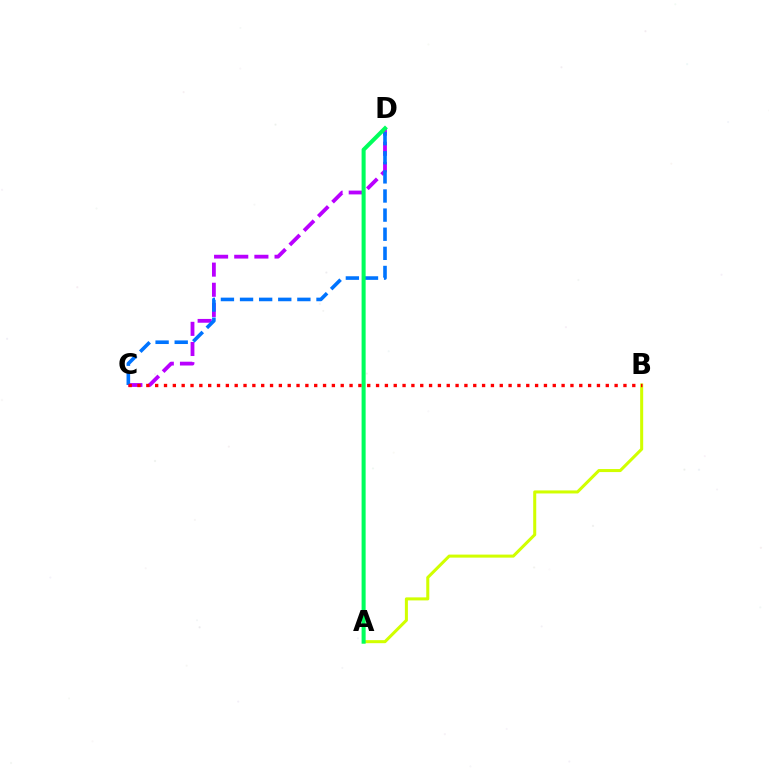{('C', 'D'): [{'color': '#b900ff', 'line_style': 'dashed', 'thickness': 2.74}, {'color': '#0074ff', 'line_style': 'dashed', 'thickness': 2.6}], ('A', 'B'): [{'color': '#d1ff00', 'line_style': 'solid', 'thickness': 2.19}], ('A', 'D'): [{'color': '#00ff5c', 'line_style': 'solid', 'thickness': 2.91}], ('B', 'C'): [{'color': '#ff0000', 'line_style': 'dotted', 'thickness': 2.4}]}